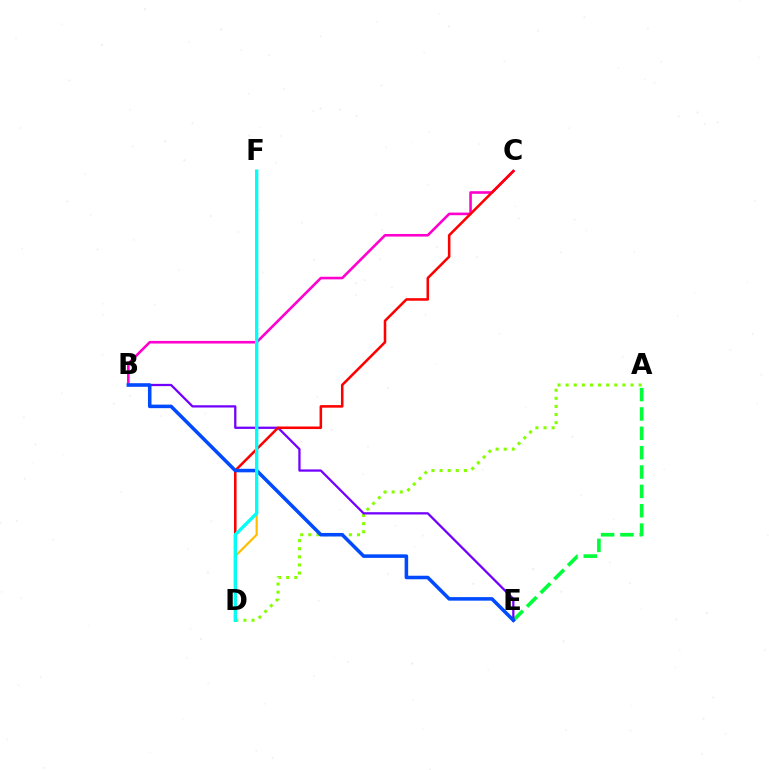{('D', 'F'): [{'color': '#ffbd00', 'line_style': 'solid', 'thickness': 1.58}, {'color': '#00fff6', 'line_style': 'solid', 'thickness': 2.41}], ('A', 'E'): [{'color': '#00ff39', 'line_style': 'dashed', 'thickness': 2.63}], ('B', 'C'): [{'color': '#ff00cf', 'line_style': 'solid', 'thickness': 1.87}], ('A', 'D'): [{'color': '#84ff00', 'line_style': 'dotted', 'thickness': 2.2}], ('B', 'E'): [{'color': '#7200ff', 'line_style': 'solid', 'thickness': 1.63}, {'color': '#004bff', 'line_style': 'solid', 'thickness': 2.55}], ('C', 'D'): [{'color': '#ff0000', 'line_style': 'solid', 'thickness': 1.84}]}